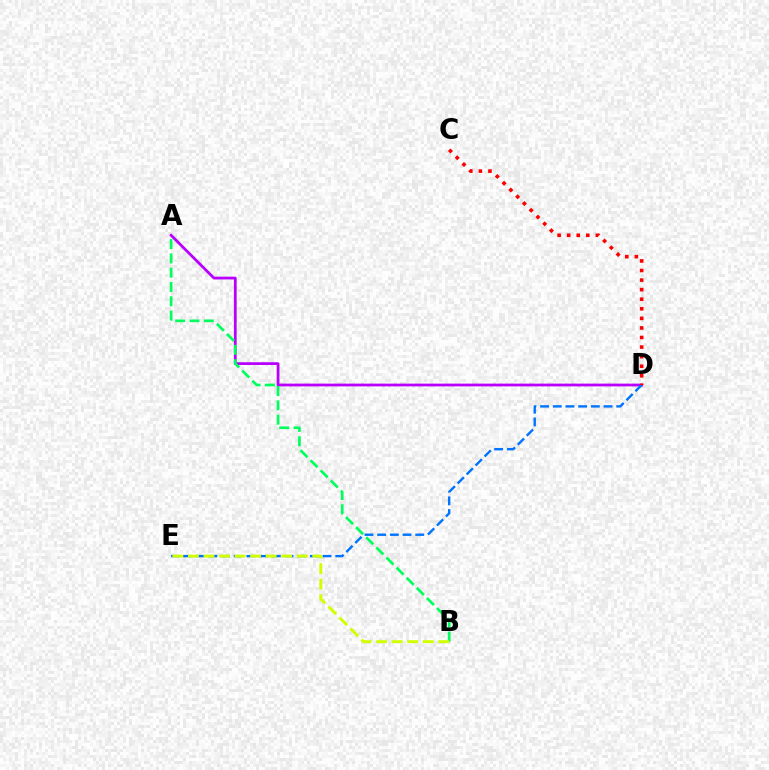{('A', 'D'): [{'color': '#b900ff', 'line_style': 'solid', 'thickness': 1.99}], ('D', 'E'): [{'color': '#0074ff', 'line_style': 'dashed', 'thickness': 1.72}], ('A', 'B'): [{'color': '#00ff5c', 'line_style': 'dashed', 'thickness': 1.94}], ('C', 'D'): [{'color': '#ff0000', 'line_style': 'dotted', 'thickness': 2.6}], ('B', 'E'): [{'color': '#d1ff00', 'line_style': 'dashed', 'thickness': 2.11}]}